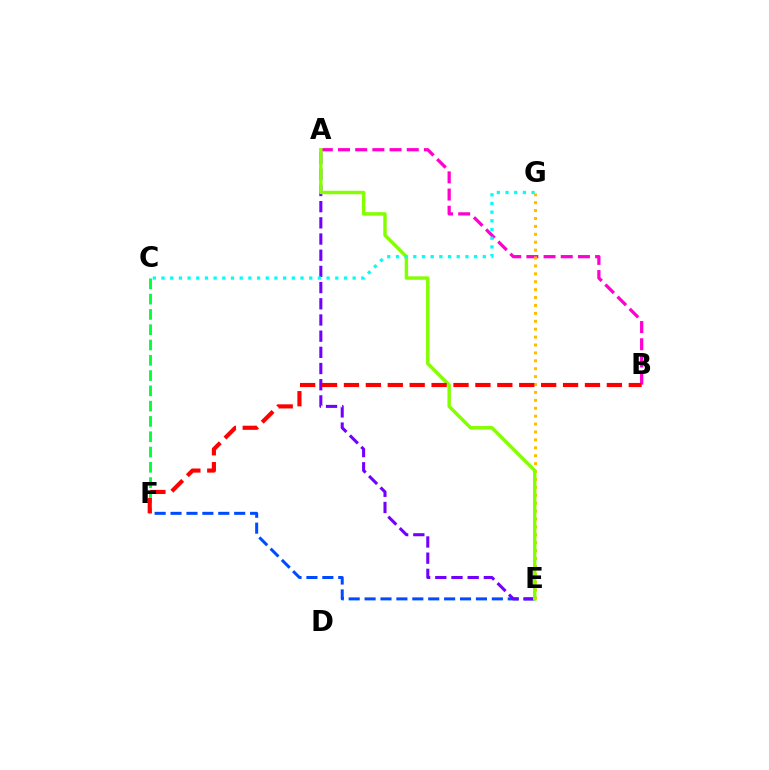{('E', 'F'): [{'color': '#004bff', 'line_style': 'dashed', 'thickness': 2.16}], ('C', 'F'): [{'color': '#00ff39', 'line_style': 'dashed', 'thickness': 2.08}], ('A', 'E'): [{'color': '#7200ff', 'line_style': 'dashed', 'thickness': 2.2}, {'color': '#84ff00', 'line_style': 'solid', 'thickness': 2.48}], ('A', 'B'): [{'color': '#ff00cf', 'line_style': 'dashed', 'thickness': 2.33}], ('E', 'G'): [{'color': '#ffbd00', 'line_style': 'dotted', 'thickness': 2.15}], ('B', 'F'): [{'color': '#ff0000', 'line_style': 'dashed', 'thickness': 2.98}], ('C', 'G'): [{'color': '#00fff6', 'line_style': 'dotted', 'thickness': 2.36}]}